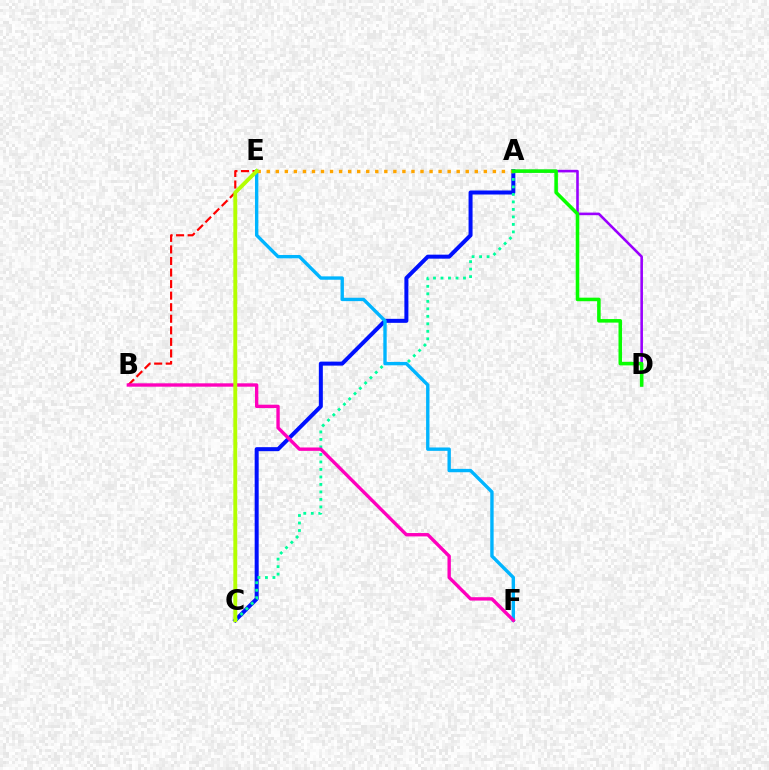{('B', 'E'): [{'color': '#ff0000', 'line_style': 'dashed', 'thickness': 1.57}], ('A', 'C'): [{'color': '#0010ff', 'line_style': 'solid', 'thickness': 2.88}, {'color': '#00ff9d', 'line_style': 'dotted', 'thickness': 2.04}], ('A', 'D'): [{'color': '#9b00ff', 'line_style': 'solid', 'thickness': 1.86}, {'color': '#08ff00', 'line_style': 'solid', 'thickness': 2.55}], ('E', 'F'): [{'color': '#00b5ff', 'line_style': 'solid', 'thickness': 2.43}], ('A', 'E'): [{'color': '#ffa500', 'line_style': 'dotted', 'thickness': 2.46}], ('B', 'F'): [{'color': '#ff00bd', 'line_style': 'solid', 'thickness': 2.43}], ('C', 'E'): [{'color': '#b3ff00', 'line_style': 'solid', 'thickness': 2.8}]}